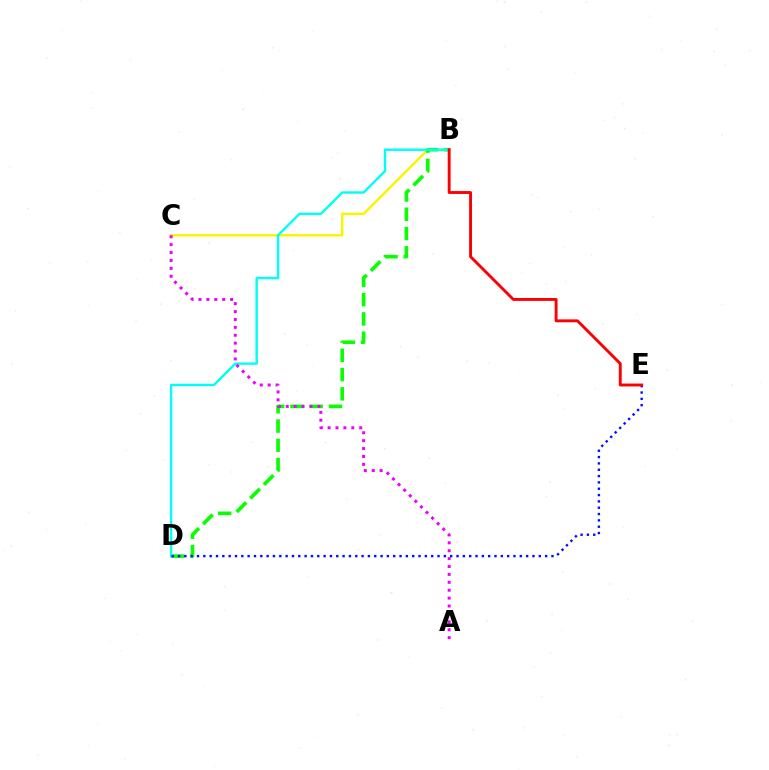{('B', 'C'): [{'color': '#fcf500', 'line_style': 'solid', 'thickness': 1.77}], ('B', 'D'): [{'color': '#08ff00', 'line_style': 'dashed', 'thickness': 2.62}, {'color': '#00fff6', 'line_style': 'solid', 'thickness': 1.73}], ('A', 'C'): [{'color': '#ee00ff', 'line_style': 'dotted', 'thickness': 2.15}], ('D', 'E'): [{'color': '#0010ff', 'line_style': 'dotted', 'thickness': 1.72}], ('B', 'E'): [{'color': '#ff0000', 'line_style': 'solid', 'thickness': 2.08}]}